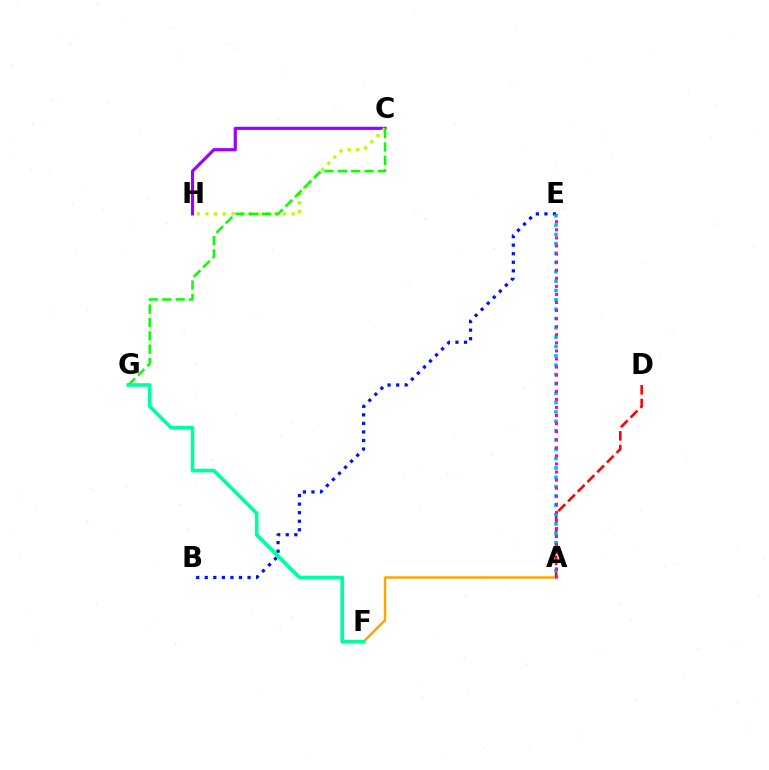{('C', 'H'): [{'color': '#9b00ff', 'line_style': 'solid', 'thickness': 2.27}, {'color': '#b3ff00', 'line_style': 'dotted', 'thickness': 2.35}], ('B', 'E'): [{'color': '#0010ff', 'line_style': 'dotted', 'thickness': 2.33}], ('A', 'F'): [{'color': '#ffa500', 'line_style': 'solid', 'thickness': 1.77}], ('A', 'D'): [{'color': '#ff0000', 'line_style': 'dashed', 'thickness': 1.86}], ('A', 'E'): [{'color': '#00b5ff', 'line_style': 'dotted', 'thickness': 2.54}, {'color': '#ff00bd', 'line_style': 'dotted', 'thickness': 2.19}], ('C', 'G'): [{'color': '#08ff00', 'line_style': 'dashed', 'thickness': 1.81}], ('F', 'G'): [{'color': '#00ff9d', 'line_style': 'solid', 'thickness': 2.65}]}